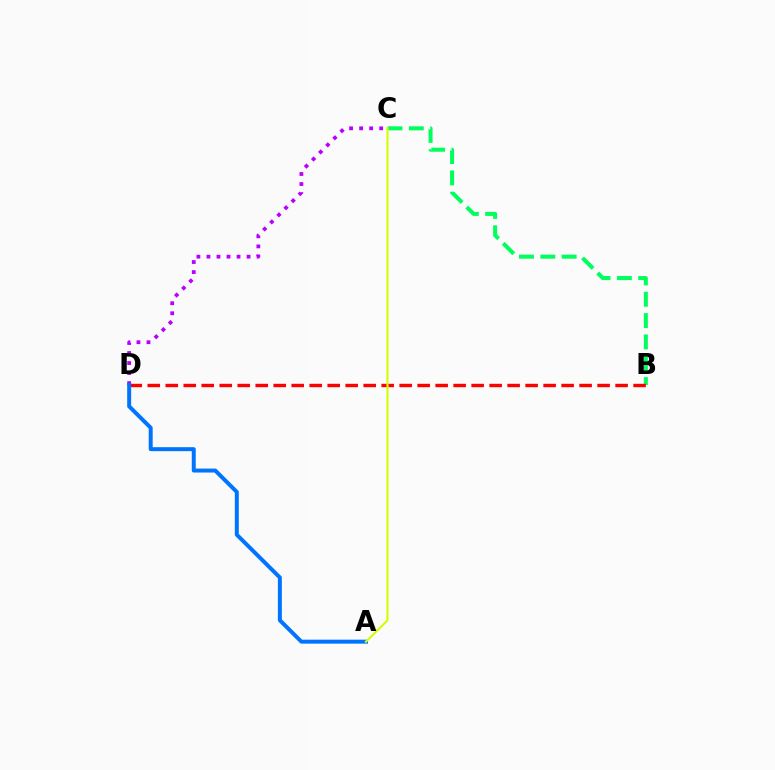{('C', 'D'): [{'color': '#b900ff', 'line_style': 'dotted', 'thickness': 2.73}], ('B', 'C'): [{'color': '#00ff5c', 'line_style': 'dashed', 'thickness': 2.9}], ('B', 'D'): [{'color': '#ff0000', 'line_style': 'dashed', 'thickness': 2.44}], ('A', 'D'): [{'color': '#0074ff', 'line_style': 'solid', 'thickness': 2.86}], ('A', 'C'): [{'color': '#d1ff00', 'line_style': 'solid', 'thickness': 1.52}]}